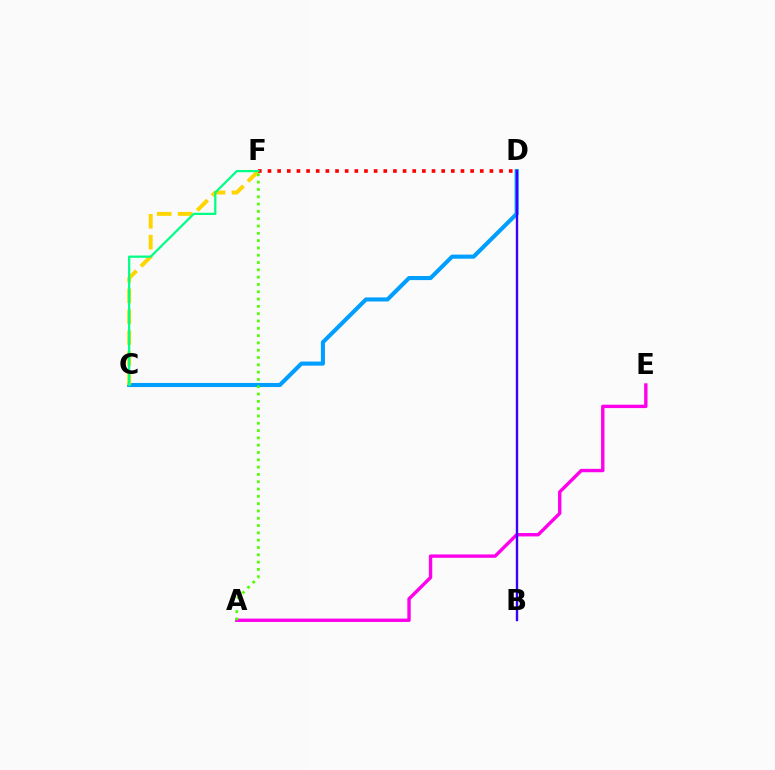{('C', 'D'): [{'color': '#009eff', 'line_style': 'solid', 'thickness': 2.94}], ('A', 'E'): [{'color': '#ff00ed', 'line_style': 'solid', 'thickness': 2.43}], ('C', 'F'): [{'color': '#ffd500', 'line_style': 'dashed', 'thickness': 2.84}, {'color': '#00ff86', 'line_style': 'solid', 'thickness': 1.61}], ('A', 'F'): [{'color': '#4fff00', 'line_style': 'dotted', 'thickness': 1.99}], ('B', 'D'): [{'color': '#3700ff', 'line_style': 'solid', 'thickness': 1.71}], ('D', 'F'): [{'color': '#ff0000', 'line_style': 'dotted', 'thickness': 2.62}]}